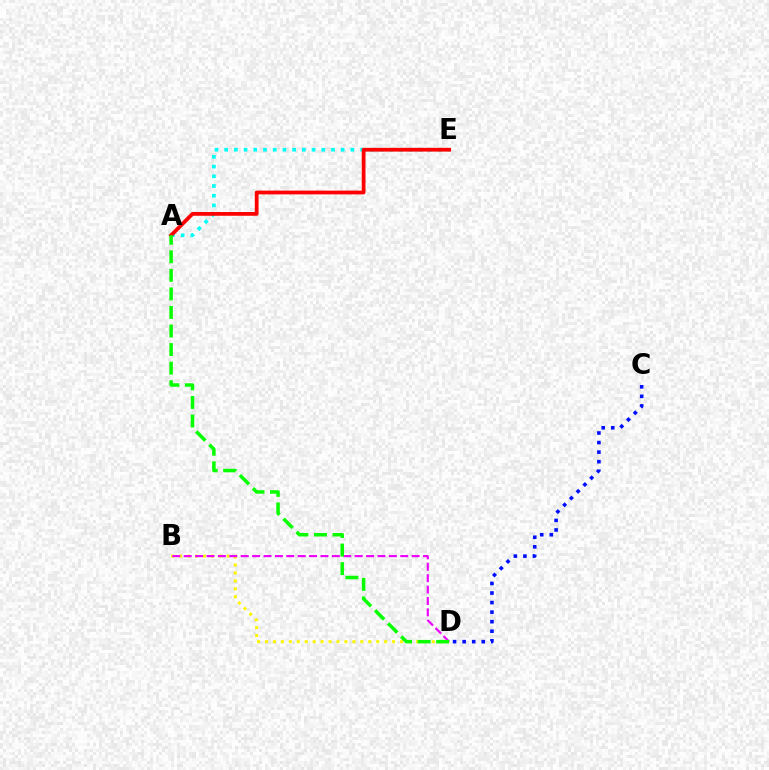{('C', 'D'): [{'color': '#0010ff', 'line_style': 'dotted', 'thickness': 2.6}], ('A', 'E'): [{'color': '#00fff6', 'line_style': 'dotted', 'thickness': 2.64}, {'color': '#ff0000', 'line_style': 'solid', 'thickness': 2.71}], ('B', 'D'): [{'color': '#fcf500', 'line_style': 'dotted', 'thickness': 2.16}, {'color': '#ee00ff', 'line_style': 'dashed', 'thickness': 1.55}], ('A', 'D'): [{'color': '#08ff00', 'line_style': 'dashed', 'thickness': 2.52}]}